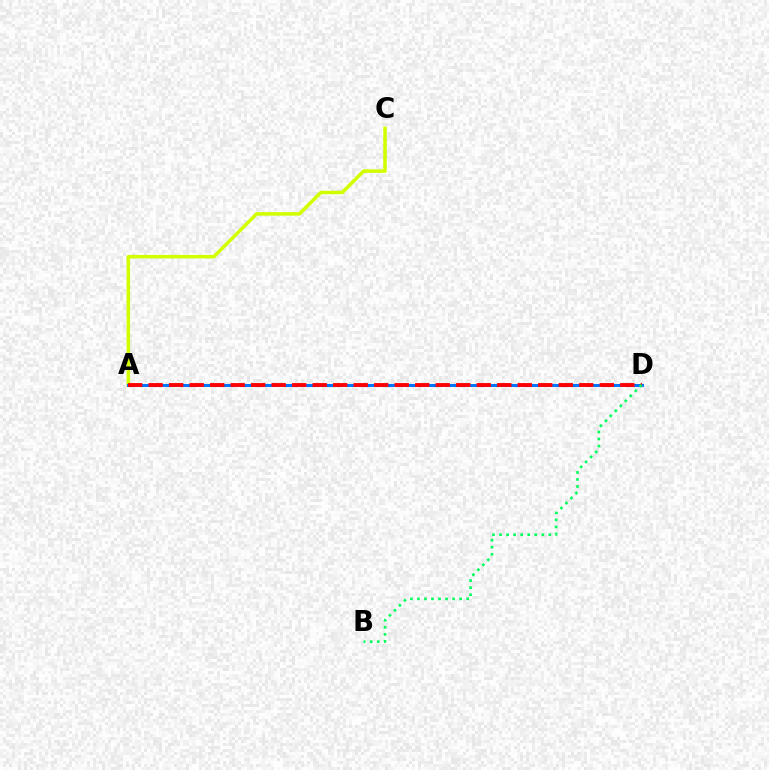{('A', 'C'): [{'color': '#d1ff00', 'line_style': 'solid', 'thickness': 2.54}], ('A', 'D'): [{'color': '#b900ff', 'line_style': 'dotted', 'thickness': 2.01}, {'color': '#0074ff', 'line_style': 'solid', 'thickness': 2.14}, {'color': '#ff0000', 'line_style': 'dashed', 'thickness': 2.79}], ('B', 'D'): [{'color': '#00ff5c', 'line_style': 'dotted', 'thickness': 1.91}]}